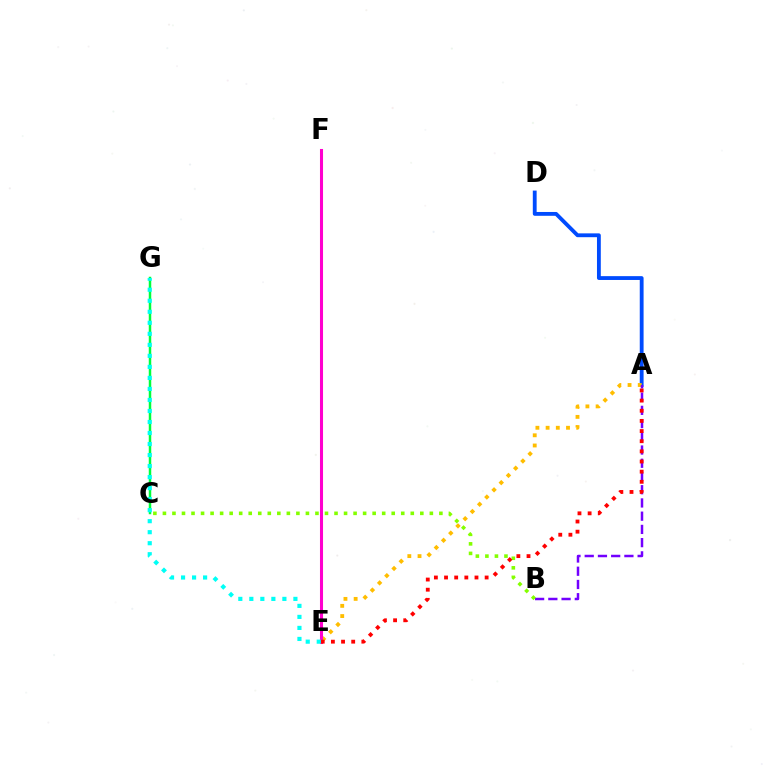{('A', 'D'): [{'color': '#004bff', 'line_style': 'solid', 'thickness': 2.76}], ('C', 'G'): [{'color': '#00ff39', 'line_style': 'solid', 'thickness': 1.79}], ('A', 'E'): [{'color': '#ffbd00', 'line_style': 'dotted', 'thickness': 2.77}, {'color': '#ff0000', 'line_style': 'dotted', 'thickness': 2.76}], ('A', 'B'): [{'color': '#7200ff', 'line_style': 'dashed', 'thickness': 1.8}], ('B', 'C'): [{'color': '#84ff00', 'line_style': 'dotted', 'thickness': 2.59}], ('E', 'F'): [{'color': '#ff00cf', 'line_style': 'solid', 'thickness': 2.2}], ('E', 'G'): [{'color': '#00fff6', 'line_style': 'dotted', 'thickness': 2.99}]}